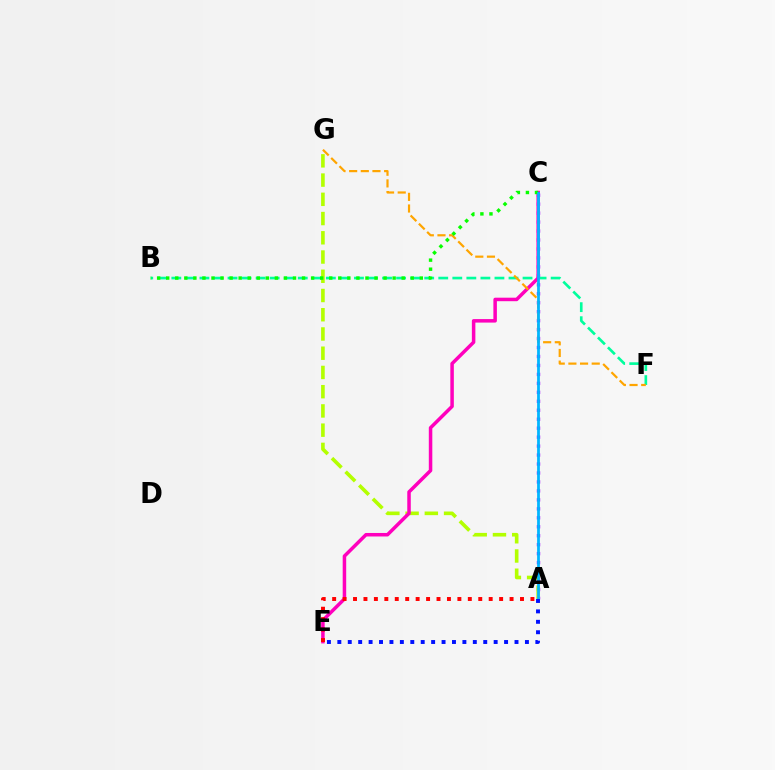{('A', 'C'): [{'color': '#9b00ff', 'line_style': 'dotted', 'thickness': 2.43}, {'color': '#00b5ff', 'line_style': 'solid', 'thickness': 1.98}], ('A', 'G'): [{'color': '#b3ff00', 'line_style': 'dashed', 'thickness': 2.61}], ('B', 'F'): [{'color': '#00ff9d', 'line_style': 'dashed', 'thickness': 1.91}], ('C', 'E'): [{'color': '#ff00bd', 'line_style': 'solid', 'thickness': 2.52}], ('F', 'G'): [{'color': '#ffa500', 'line_style': 'dashed', 'thickness': 1.58}], ('A', 'E'): [{'color': '#ff0000', 'line_style': 'dotted', 'thickness': 2.84}, {'color': '#0010ff', 'line_style': 'dotted', 'thickness': 2.83}], ('B', 'C'): [{'color': '#08ff00', 'line_style': 'dotted', 'thickness': 2.46}]}